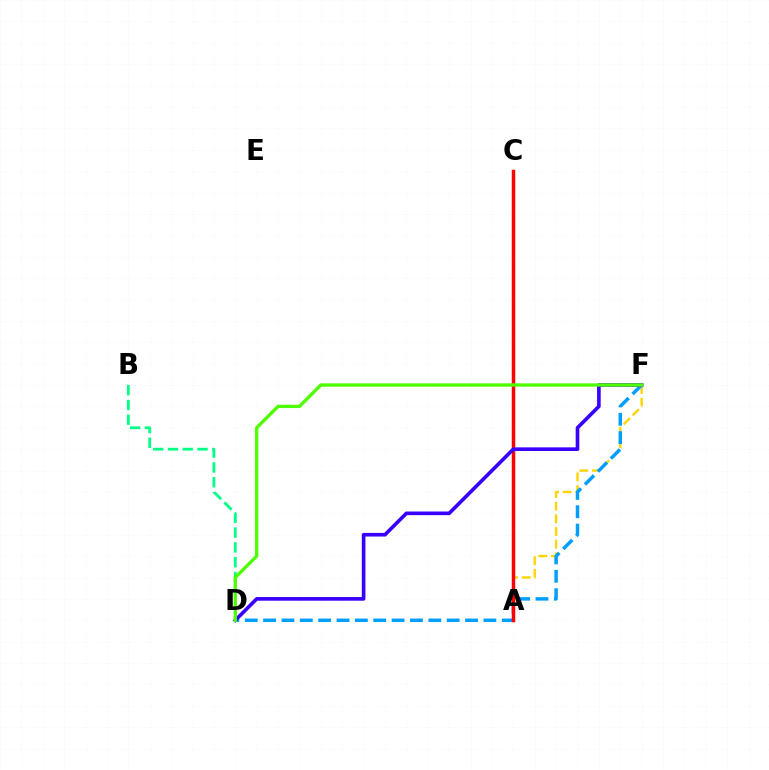{('B', 'D'): [{'color': '#00ff86', 'line_style': 'dashed', 'thickness': 2.01}], ('A', 'F'): [{'color': '#ffd500', 'line_style': 'dashed', 'thickness': 1.72}], ('D', 'F'): [{'color': '#009eff', 'line_style': 'dashed', 'thickness': 2.49}, {'color': '#3700ff', 'line_style': 'solid', 'thickness': 2.61}, {'color': '#4fff00', 'line_style': 'solid', 'thickness': 2.41}], ('A', 'C'): [{'color': '#ff00ed', 'line_style': 'dotted', 'thickness': 1.96}, {'color': '#ff0000', 'line_style': 'solid', 'thickness': 2.5}]}